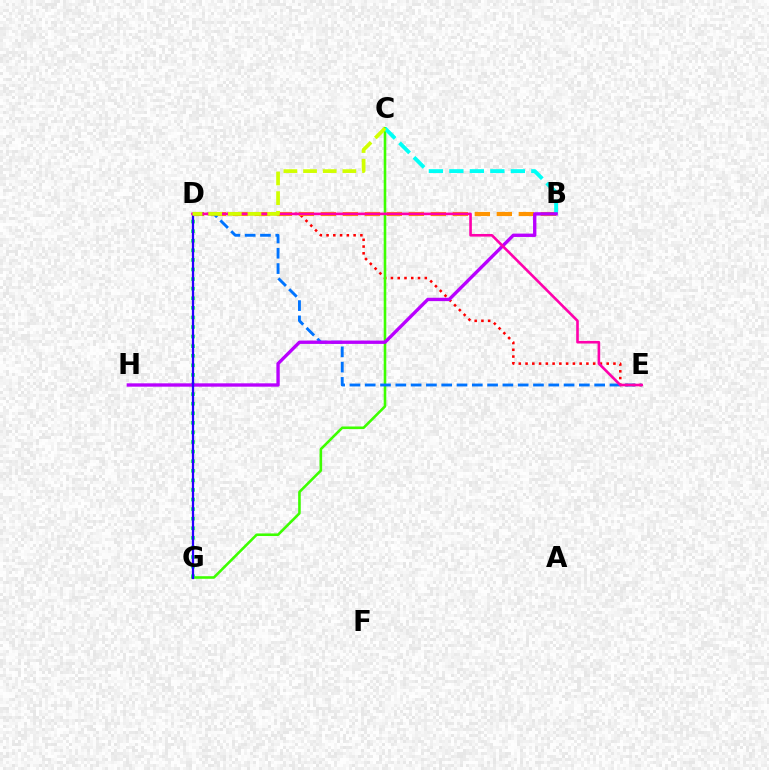{('D', 'E'): [{'color': '#ff0000', 'line_style': 'dotted', 'thickness': 1.84}, {'color': '#0074ff', 'line_style': 'dashed', 'thickness': 2.08}, {'color': '#ff00ac', 'line_style': 'solid', 'thickness': 1.89}], ('C', 'G'): [{'color': '#3dff00', 'line_style': 'solid', 'thickness': 1.86}], ('B', 'D'): [{'color': '#ff9400', 'line_style': 'dashed', 'thickness': 2.99}], ('D', 'G'): [{'color': '#00ff5c', 'line_style': 'dotted', 'thickness': 2.6}, {'color': '#2500ff', 'line_style': 'solid', 'thickness': 1.63}], ('B', 'C'): [{'color': '#00fff6', 'line_style': 'dashed', 'thickness': 2.78}], ('B', 'H'): [{'color': '#b900ff', 'line_style': 'solid', 'thickness': 2.41}], ('C', 'D'): [{'color': '#d1ff00', 'line_style': 'dashed', 'thickness': 2.67}]}